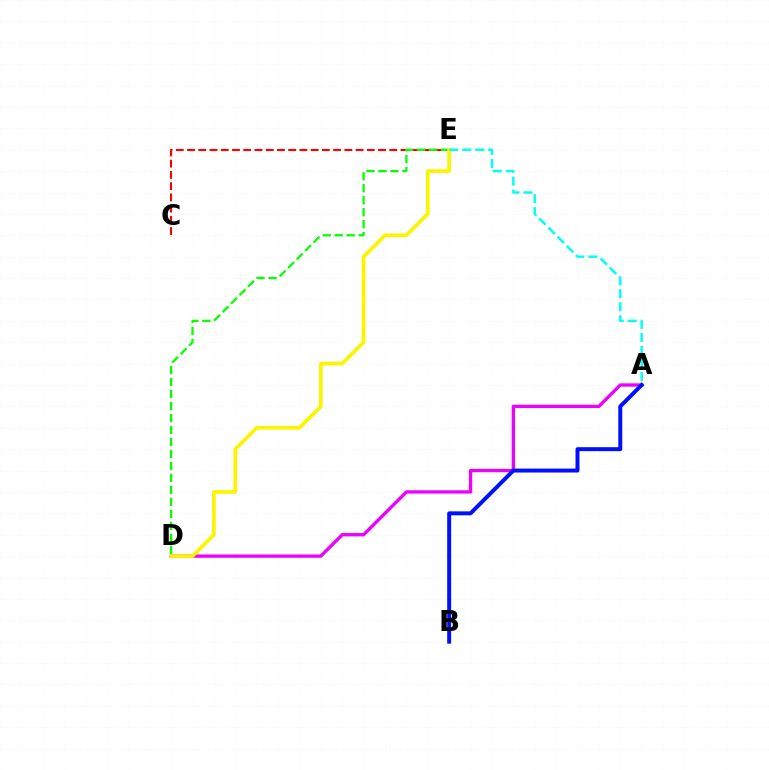{('A', 'D'): [{'color': '#ee00ff', 'line_style': 'solid', 'thickness': 2.39}], ('C', 'E'): [{'color': '#ff0000', 'line_style': 'dashed', 'thickness': 1.53}], ('D', 'E'): [{'color': '#08ff00', 'line_style': 'dashed', 'thickness': 1.63}, {'color': '#fcf500', 'line_style': 'solid', 'thickness': 2.68}], ('A', 'E'): [{'color': '#00fff6', 'line_style': 'dashed', 'thickness': 1.77}], ('A', 'B'): [{'color': '#0010ff', 'line_style': 'solid', 'thickness': 2.85}]}